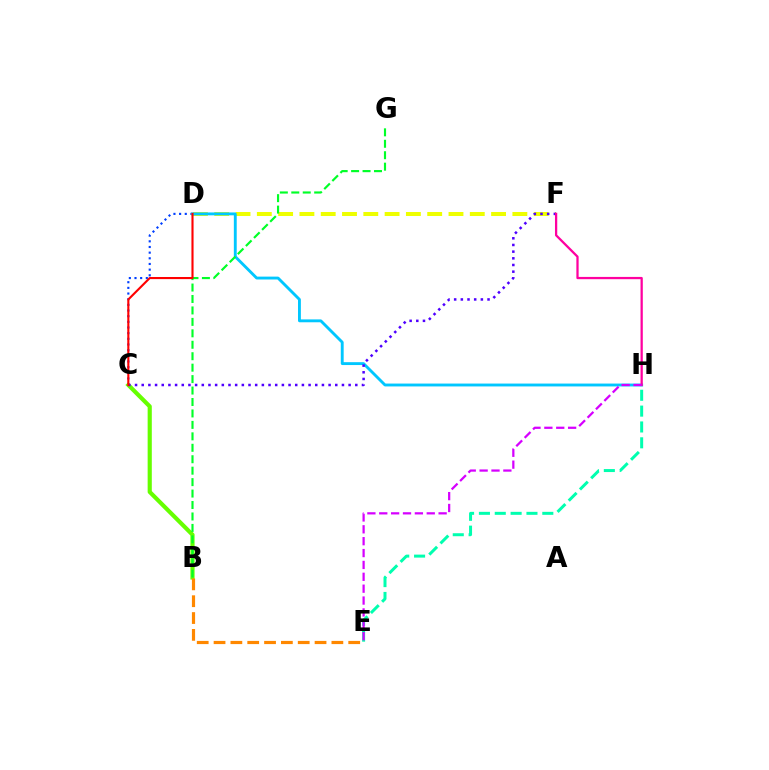{('D', 'F'): [{'color': '#eeff00', 'line_style': 'dashed', 'thickness': 2.89}], ('C', 'D'): [{'color': '#003fff', 'line_style': 'dotted', 'thickness': 1.54}, {'color': '#ff0000', 'line_style': 'solid', 'thickness': 1.52}], ('D', 'H'): [{'color': '#00c7ff', 'line_style': 'solid', 'thickness': 2.07}], ('B', 'C'): [{'color': '#66ff00', 'line_style': 'solid', 'thickness': 2.99}], ('C', 'F'): [{'color': '#4f00ff', 'line_style': 'dotted', 'thickness': 1.81}], ('B', 'E'): [{'color': '#ff8800', 'line_style': 'dashed', 'thickness': 2.29}], ('F', 'H'): [{'color': '#ff00a0', 'line_style': 'solid', 'thickness': 1.63}], ('B', 'G'): [{'color': '#00ff27', 'line_style': 'dashed', 'thickness': 1.55}], ('E', 'H'): [{'color': '#00ffaf', 'line_style': 'dashed', 'thickness': 2.15}, {'color': '#d600ff', 'line_style': 'dashed', 'thickness': 1.61}]}